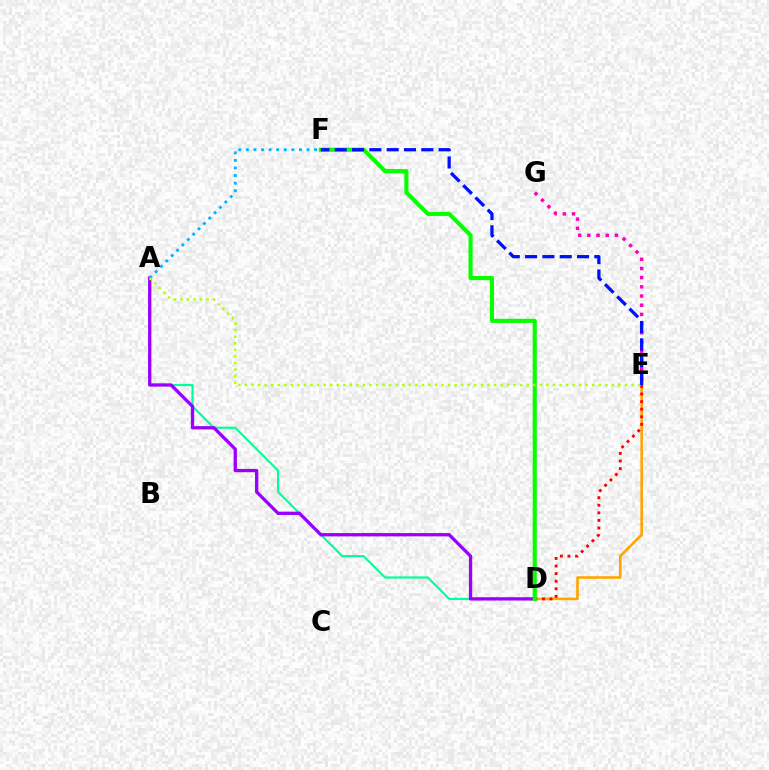{('D', 'E'): [{'color': '#ffa500', 'line_style': 'solid', 'thickness': 1.89}, {'color': '#ff0000', 'line_style': 'dotted', 'thickness': 2.06}], ('E', 'G'): [{'color': '#ff00bd', 'line_style': 'dotted', 'thickness': 2.5}], ('A', 'D'): [{'color': '#00ff9d', 'line_style': 'solid', 'thickness': 1.56}, {'color': '#9b00ff', 'line_style': 'solid', 'thickness': 2.38}], ('A', 'F'): [{'color': '#00b5ff', 'line_style': 'dotted', 'thickness': 2.06}], ('D', 'F'): [{'color': '#08ff00', 'line_style': 'solid', 'thickness': 2.96}], ('A', 'E'): [{'color': '#b3ff00', 'line_style': 'dotted', 'thickness': 1.78}], ('E', 'F'): [{'color': '#0010ff', 'line_style': 'dashed', 'thickness': 2.35}]}